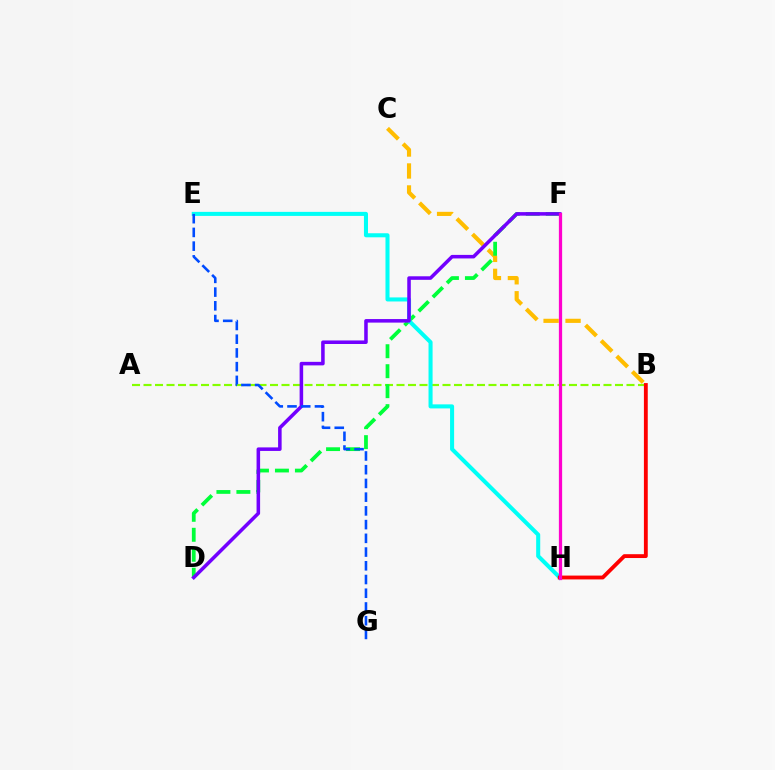{('B', 'C'): [{'color': '#ffbd00', 'line_style': 'dashed', 'thickness': 2.98}], ('A', 'B'): [{'color': '#84ff00', 'line_style': 'dashed', 'thickness': 1.56}], ('D', 'F'): [{'color': '#00ff39', 'line_style': 'dashed', 'thickness': 2.71}, {'color': '#7200ff', 'line_style': 'solid', 'thickness': 2.55}], ('E', 'H'): [{'color': '#00fff6', 'line_style': 'solid', 'thickness': 2.92}], ('B', 'H'): [{'color': '#ff0000', 'line_style': 'solid', 'thickness': 2.77}], ('F', 'H'): [{'color': '#ff00cf', 'line_style': 'solid', 'thickness': 2.34}], ('E', 'G'): [{'color': '#004bff', 'line_style': 'dashed', 'thickness': 1.86}]}